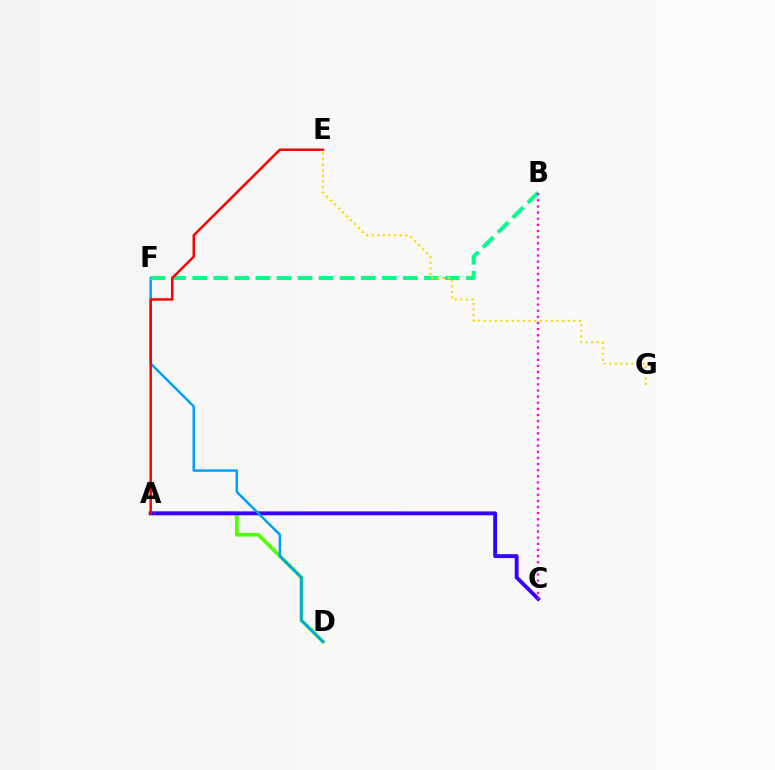{('A', 'D'): [{'color': '#4fff00', 'line_style': 'solid', 'thickness': 2.65}], ('A', 'C'): [{'color': '#3700ff', 'line_style': 'solid', 'thickness': 2.79}], ('D', 'F'): [{'color': '#009eff', 'line_style': 'solid', 'thickness': 1.77}], ('B', 'F'): [{'color': '#00ff86', 'line_style': 'dashed', 'thickness': 2.86}], ('B', 'C'): [{'color': '#ff00ed', 'line_style': 'dotted', 'thickness': 1.67}], ('E', 'G'): [{'color': '#ffd500', 'line_style': 'dotted', 'thickness': 1.52}], ('A', 'E'): [{'color': '#ff0000', 'line_style': 'solid', 'thickness': 1.8}]}